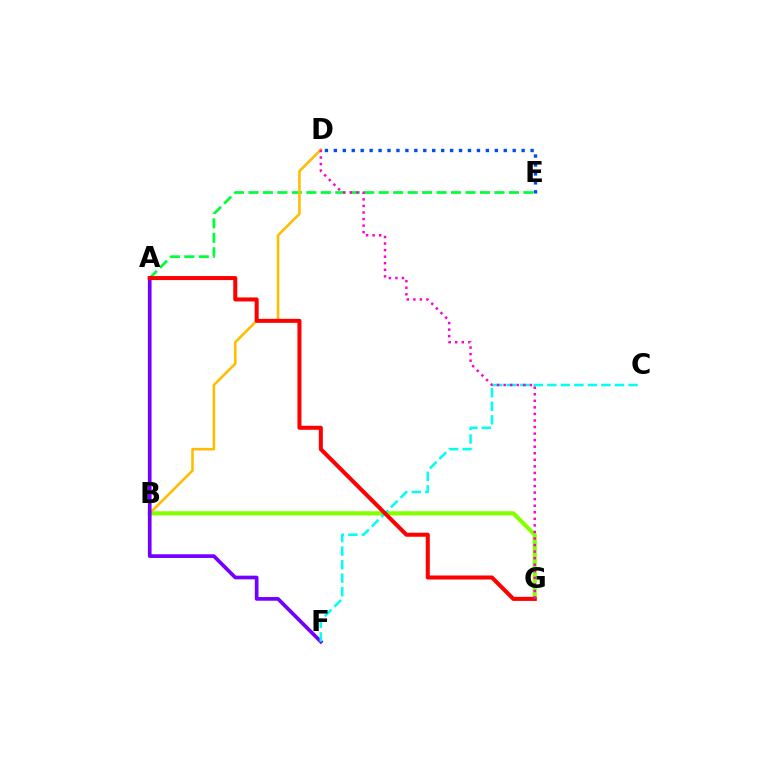{('A', 'E'): [{'color': '#00ff39', 'line_style': 'dashed', 'thickness': 1.97}], ('B', 'D'): [{'color': '#ffbd00', 'line_style': 'solid', 'thickness': 1.86}], ('B', 'G'): [{'color': '#84ff00', 'line_style': 'solid', 'thickness': 2.99}], ('A', 'F'): [{'color': '#7200ff', 'line_style': 'solid', 'thickness': 2.66}], ('C', 'F'): [{'color': '#00fff6', 'line_style': 'dashed', 'thickness': 1.84}], ('A', 'G'): [{'color': '#ff0000', 'line_style': 'solid', 'thickness': 2.9}], ('D', 'G'): [{'color': '#ff00cf', 'line_style': 'dotted', 'thickness': 1.78}], ('D', 'E'): [{'color': '#004bff', 'line_style': 'dotted', 'thickness': 2.43}]}